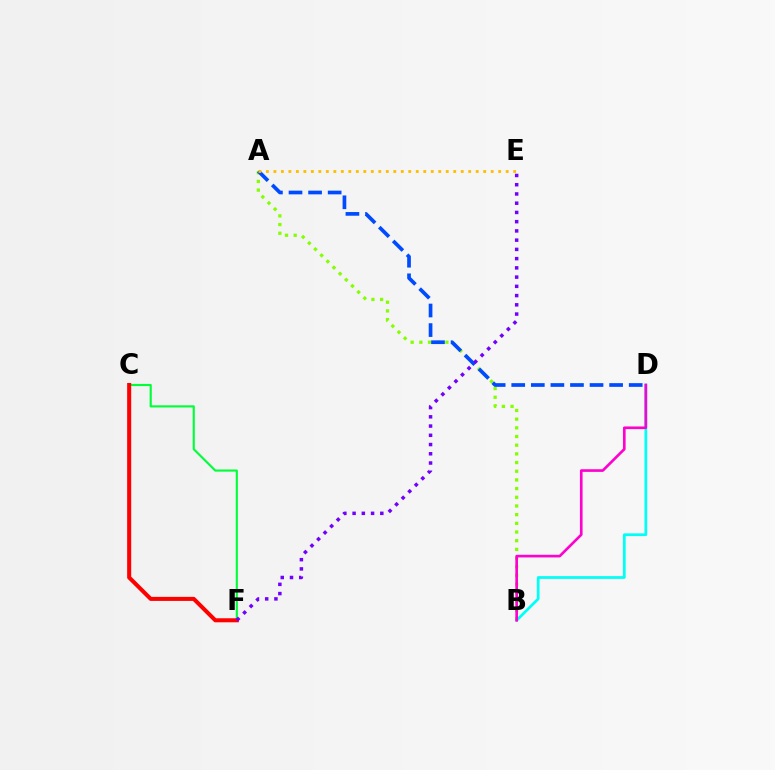{('A', 'B'): [{'color': '#84ff00', 'line_style': 'dotted', 'thickness': 2.36}], ('A', 'D'): [{'color': '#004bff', 'line_style': 'dashed', 'thickness': 2.66}], ('A', 'E'): [{'color': '#ffbd00', 'line_style': 'dotted', 'thickness': 2.04}], ('C', 'F'): [{'color': '#00ff39', 'line_style': 'solid', 'thickness': 1.54}, {'color': '#ff0000', 'line_style': 'solid', 'thickness': 2.91}], ('B', 'D'): [{'color': '#00fff6', 'line_style': 'solid', 'thickness': 1.97}, {'color': '#ff00cf', 'line_style': 'solid', 'thickness': 1.9}], ('E', 'F'): [{'color': '#7200ff', 'line_style': 'dotted', 'thickness': 2.51}]}